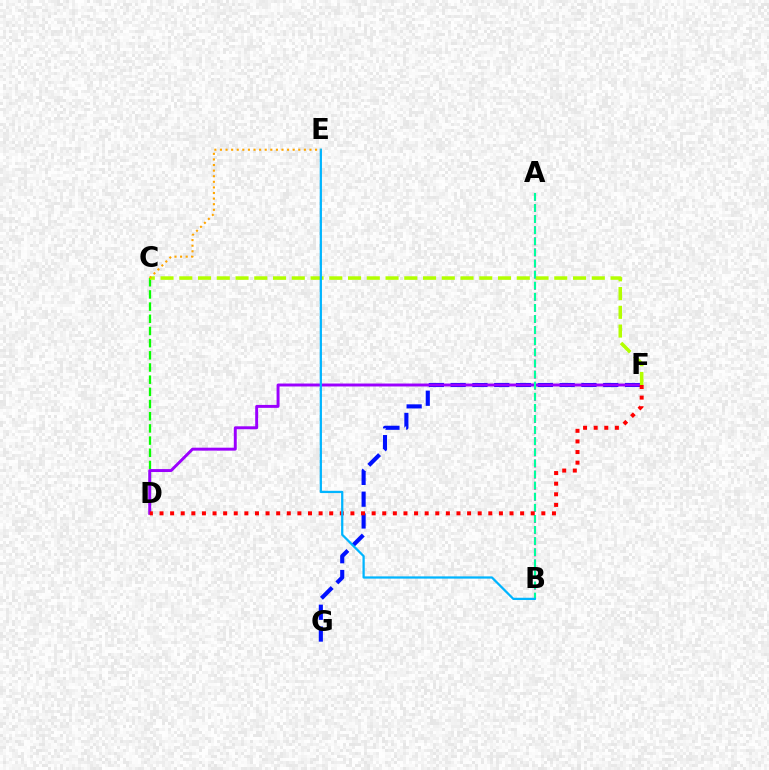{('F', 'G'): [{'color': '#0010ff', 'line_style': 'dashed', 'thickness': 2.96}], ('C', 'D'): [{'color': '#08ff00', 'line_style': 'dashed', 'thickness': 1.65}], ('A', 'B'): [{'color': '#ff00bd', 'line_style': 'dashed', 'thickness': 1.51}, {'color': '#00ff9d', 'line_style': 'dashed', 'thickness': 1.51}], ('D', 'F'): [{'color': '#9b00ff', 'line_style': 'solid', 'thickness': 2.12}, {'color': '#ff0000', 'line_style': 'dotted', 'thickness': 2.88}], ('C', 'F'): [{'color': '#b3ff00', 'line_style': 'dashed', 'thickness': 2.55}], ('B', 'E'): [{'color': '#00b5ff', 'line_style': 'solid', 'thickness': 1.62}], ('C', 'E'): [{'color': '#ffa500', 'line_style': 'dotted', 'thickness': 1.52}]}